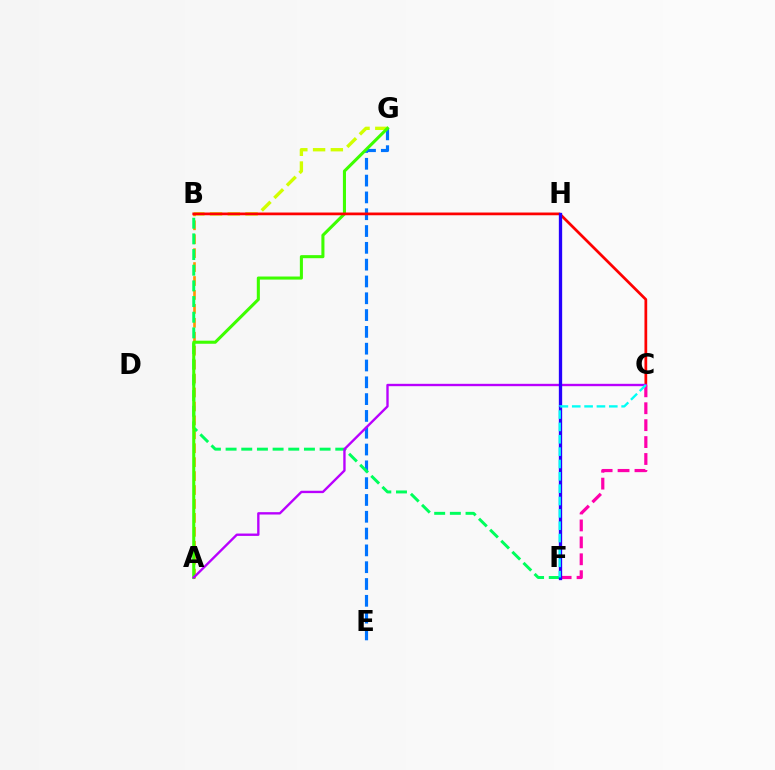{('B', 'G'): [{'color': '#d1ff00', 'line_style': 'dashed', 'thickness': 2.41}], ('A', 'B'): [{'color': '#ff9400', 'line_style': 'dashed', 'thickness': 1.89}], ('E', 'G'): [{'color': '#0074ff', 'line_style': 'dashed', 'thickness': 2.28}], ('B', 'F'): [{'color': '#00ff5c', 'line_style': 'dashed', 'thickness': 2.13}], ('A', 'G'): [{'color': '#3dff00', 'line_style': 'solid', 'thickness': 2.21}], ('B', 'C'): [{'color': '#ff0000', 'line_style': 'solid', 'thickness': 1.97}], ('A', 'C'): [{'color': '#b900ff', 'line_style': 'solid', 'thickness': 1.7}], ('C', 'F'): [{'color': '#ff00ac', 'line_style': 'dashed', 'thickness': 2.3}, {'color': '#00fff6', 'line_style': 'dashed', 'thickness': 1.68}], ('F', 'H'): [{'color': '#2500ff', 'line_style': 'solid', 'thickness': 2.38}]}